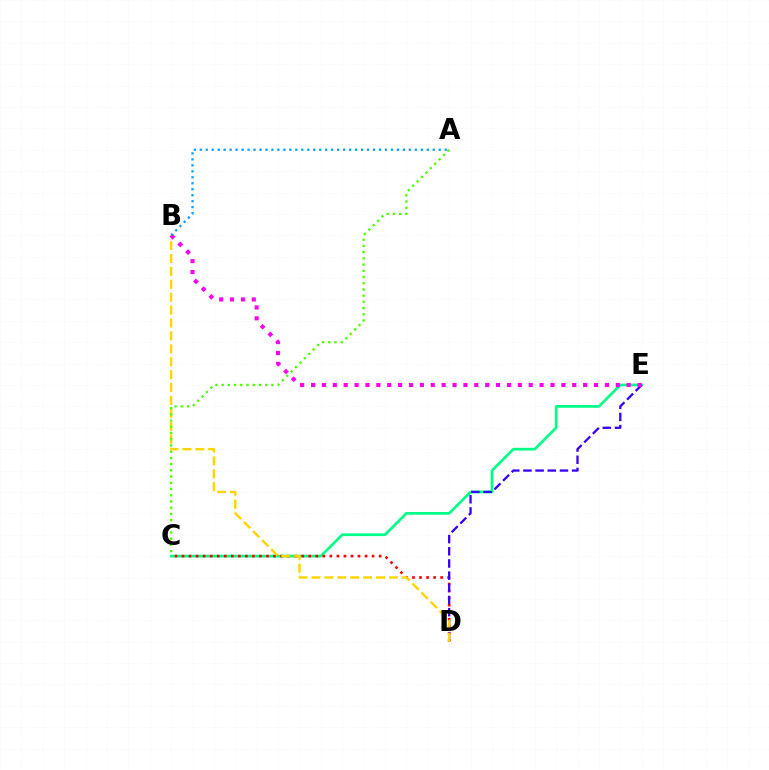{('C', 'E'): [{'color': '#00ff86', 'line_style': 'solid', 'thickness': 1.96}], ('C', 'D'): [{'color': '#ff0000', 'line_style': 'dotted', 'thickness': 1.91}], ('D', 'E'): [{'color': '#3700ff', 'line_style': 'dashed', 'thickness': 1.65}], ('B', 'D'): [{'color': '#ffd500', 'line_style': 'dashed', 'thickness': 1.75}], ('A', 'C'): [{'color': '#4fff00', 'line_style': 'dotted', 'thickness': 1.69}], ('B', 'E'): [{'color': '#ff00ed', 'line_style': 'dotted', 'thickness': 2.96}], ('A', 'B'): [{'color': '#009eff', 'line_style': 'dotted', 'thickness': 1.62}]}